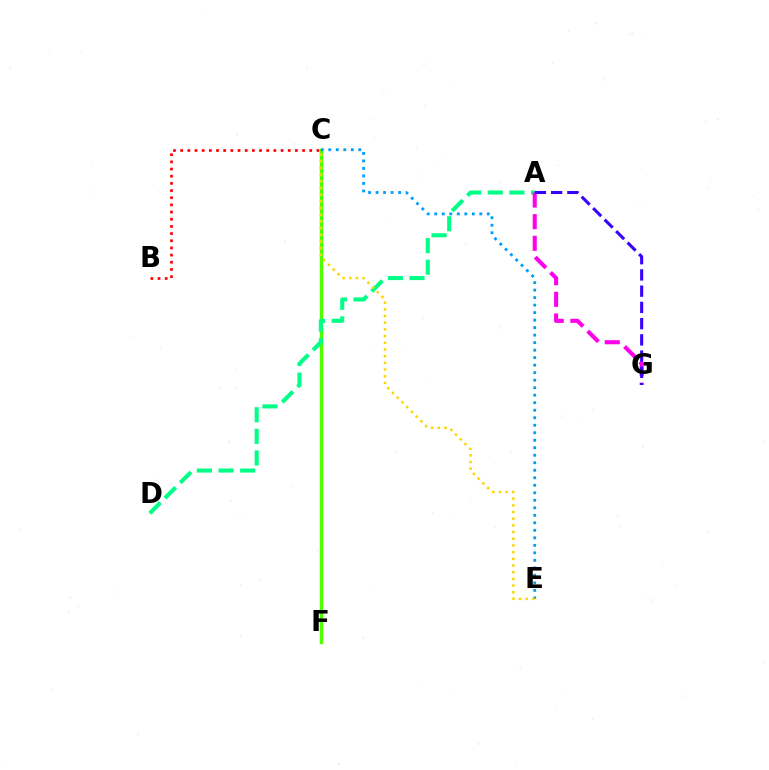{('C', 'F'): [{'color': '#4fff00', 'line_style': 'solid', 'thickness': 2.48}], ('A', 'D'): [{'color': '#00ff86', 'line_style': 'dashed', 'thickness': 2.94}], ('C', 'E'): [{'color': '#009eff', 'line_style': 'dotted', 'thickness': 2.04}, {'color': '#ffd500', 'line_style': 'dotted', 'thickness': 1.82}], ('A', 'G'): [{'color': '#ff00ed', 'line_style': 'dashed', 'thickness': 2.94}, {'color': '#3700ff', 'line_style': 'dashed', 'thickness': 2.21}], ('B', 'C'): [{'color': '#ff0000', 'line_style': 'dotted', 'thickness': 1.95}]}